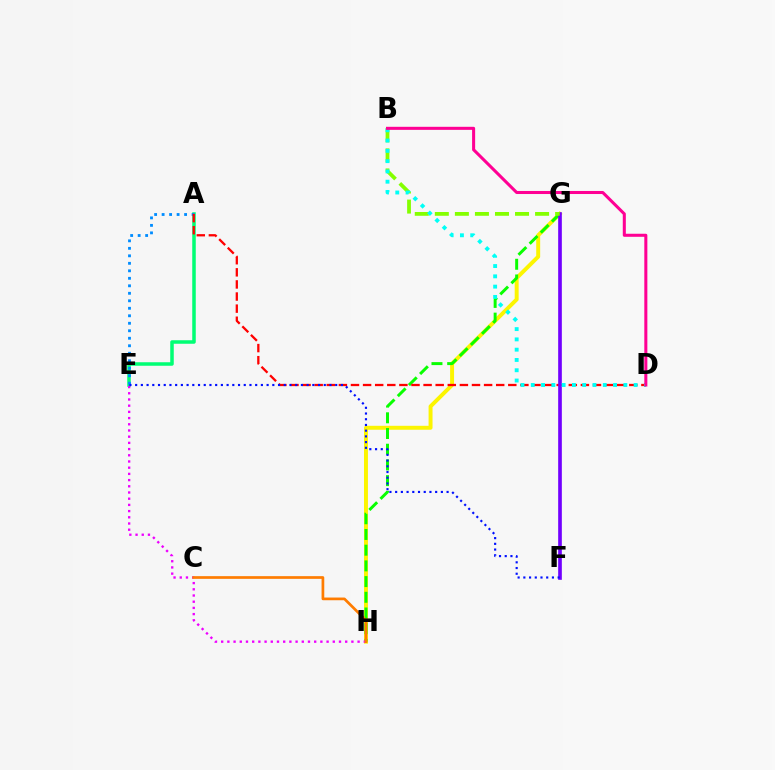{('G', 'H'): [{'color': '#fcf500', 'line_style': 'solid', 'thickness': 2.84}, {'color': '#08ff00', 'line_style': 'dashed', 'thickness': 2.13}], ('A', 'E'): [{'color': '#00ff74', 'line_style': 'solid', 'thickness': 2.53}, {'color': '#008cff', 'line_style': 'dotted', 'thickness': 2.04}], ('E', 'H'): [{'color': '#ee00ff', 'line_style': 'dotted', 'thickness': 1.68}], ('C', 'H'): [{'color': '#ff7c00', 'line_style': 'solid', 'thickness': 1.95}], ('A', 'D'): [{'color': '#ff0000', 'line_style': 'dashed', 'thickness': 1.64}], ('F', 'G'): [{'color': '#7200ff', 'line_style': 'solid', 'thickness': 2.63}], ('B', 'G'): [{'color': '#84ff00', 'line_style': 'dashed', 'thickness': 2.72}], ('B', 'D'): [{'color': '#00fff6', 'line_style': 'dotted', 'thickness': 2.79}, {'color': '#ff0094', 'line_style': 'solid', 'thickness': 2.19}], ('E', 'F'): [{'color': '#0010ff', 'line_style': 'dotted', 'thickness': 1.55}]}